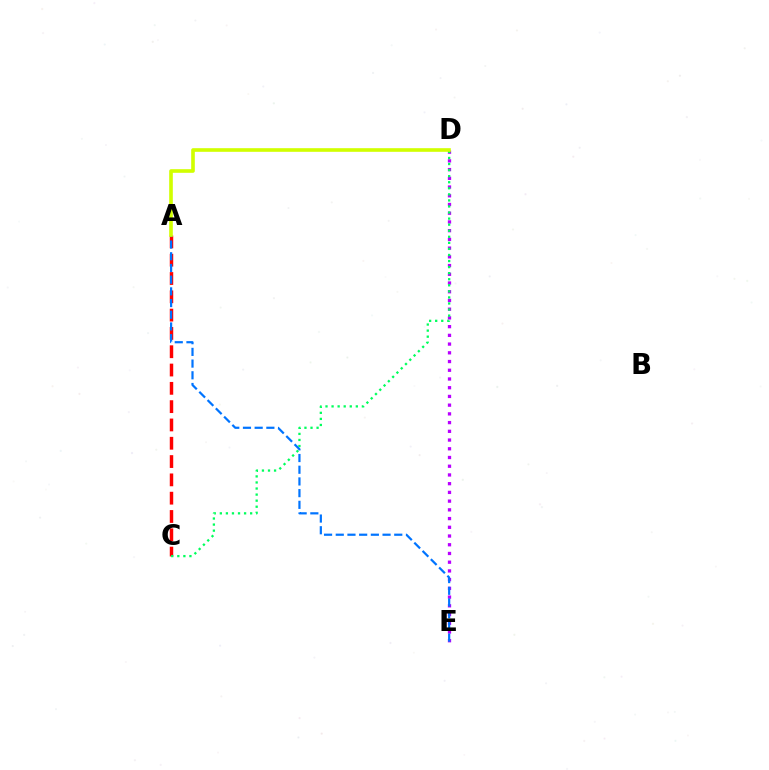{('D', 'E'): [{'color': '#b900ff', 'line_style': 'dotted', 'thickness': 2.37}], ('A', 'C'): [{'color': '#ff0000', 'line_style': 'dashed', 'thickness': 2.49}], ('C', 'D'): [{'color': '#00ff5c', 'line_style': 'dotted', 'thickness': 1.65}], ('A', 'E'): [{'color': '#0074ff', 'line_style': 'dashed', 'thickness': 1.59}], ('A', 'D'): [{'color': '#d1ff00', 'line_style': 'solid', 'thickness': 2.62}]}